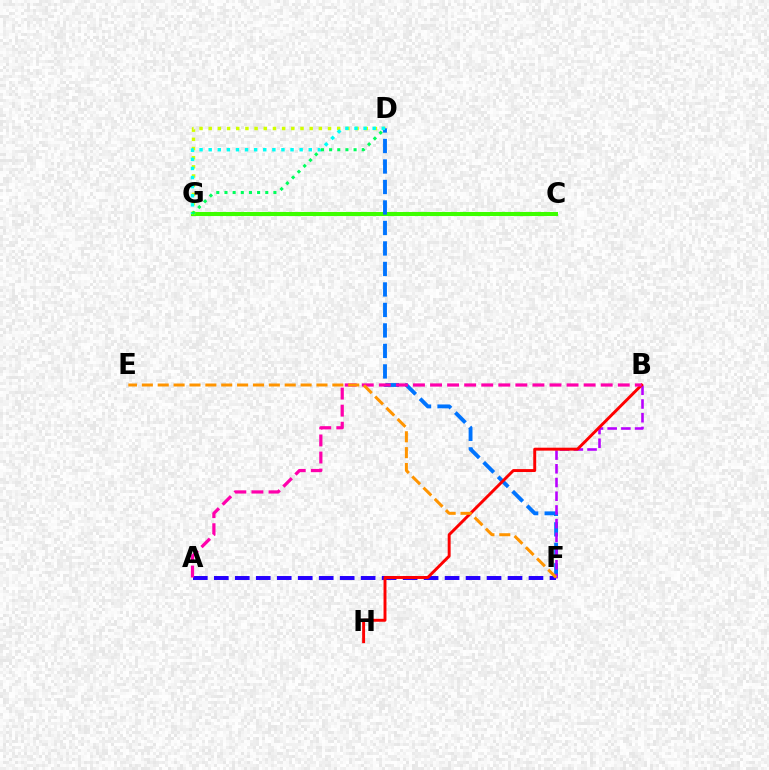{('C', 'G'): [{'color': '#3dff00', 'line_style': 'solid', 'thickness': 2.93}], ('D', 'G'): [{'color': '#d1ff00', 'line_style': 'dotted', 'thickness': 2.49}, {'color': '#00fff6', 'line_style': 'dotted', 'thickness': 2.47}, {'color': '#00ff5c', 'line_style': 'dotted', 'thickness': 2.22}], ('D', 'F'): [{'color': '#0074ff', 'line_style': 'dashed', 'thickness': 2.78}], ('B', 'F'): [{'color': '#b900ff', 'line_style': 'dashed', 'thickness': 1.86}], ('A', 'F'): [{'color': '#2500ff', 'line_style': 'dashed', 'thickness': 2.85}], ('B', 'H'): [{'color': '#ff0000', 'line_style': 'solid', 'thickness': 2.11}], ('A', 'B'): [{'color': '#ff00ac', 'line_style': 'dashed', 'thickness': 2.32}], ('E', 'F'): [{'color': '#ff9400', 'line_style': 'dashed', 'thickness': 2.16}]}